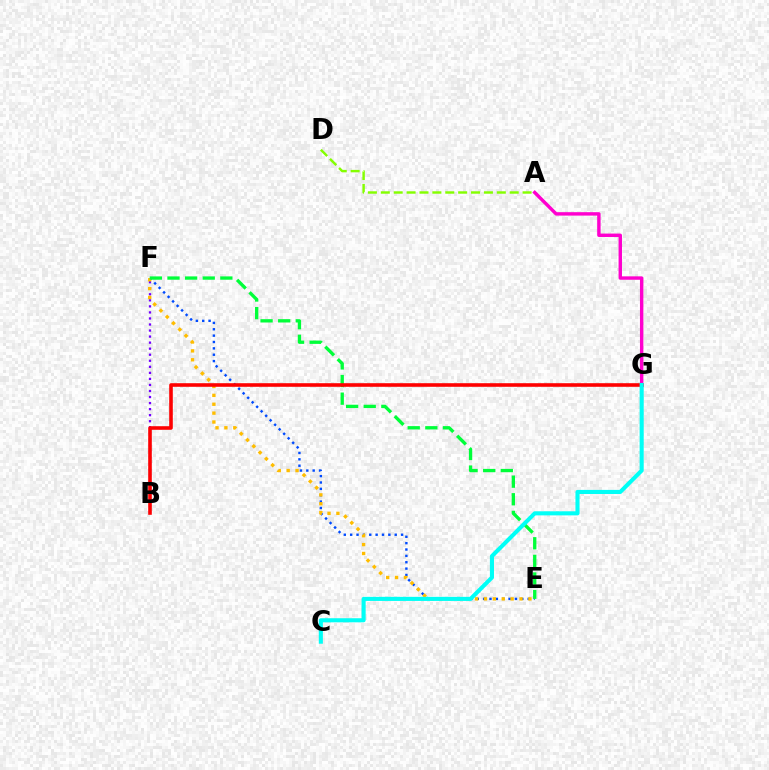{('B', 'F'): [{'color': '#7200ff', 'line_style': 'dotted', 'thickness': 1.64}], ('E', 'F'): [{'color': '#004bff', 'line_style': 'dotted', 'thickness': 1.73}, {'color': '#ffbd00', 'line_style': 'dotted', 'thickness': 2.41}, {'color': '#00ff39', 'line_style': 'dashed', 'thickness': 2.39}], ('A', 'G'): [{'color': '#ff00cf', 'line_style': 'solid', 'thickness': 2.46}], ('B', 'G'): [{'color': '#ff0000', 'line_style': 'solid', 'thickness': 2.59}], ('A', 'D'): [{'color': '#84ff00', 'line_style': 'dashed', 'thickness': 1.75}], ('C', 'G'): [{'color': '#00fff6', 'line_style': 'solid', 'thickness': 2.94}]}